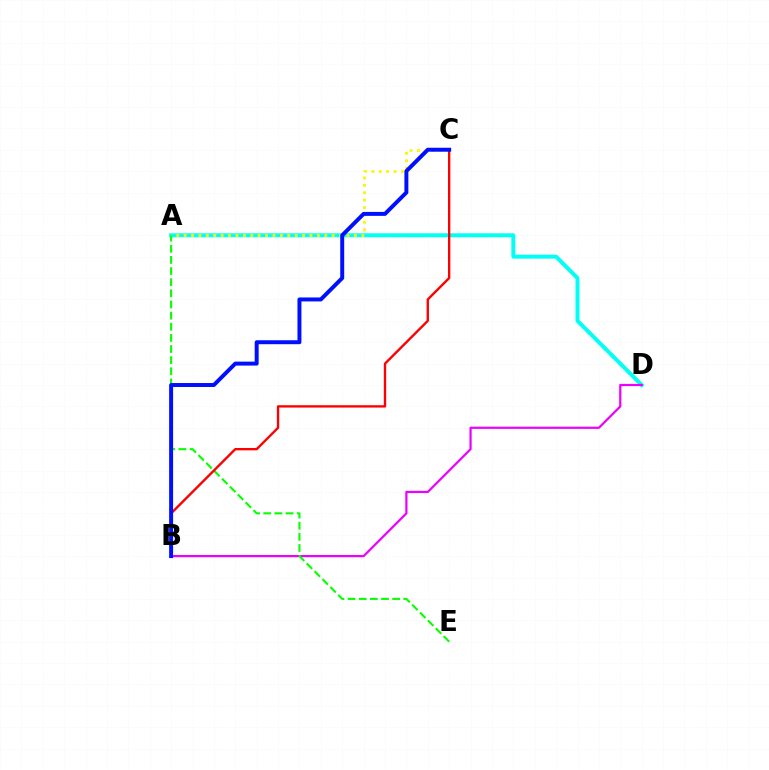{('A', 'D'): [{'color': '#00fff6', 'line_style': 'solid', 'thickness': 2.85}], ('B', 'D'): [{'color': '#ee00ff', 'line_style': 'solid', 'thickness': 1.59}], ('A', 'E'): [{'color': '#08ff00', 'line_style': 'dashed', 'thickness': 1.51}], ('A', 'C'): [{'color': '#fcf500', 'line_style': 'dotted', 'thickness': 2.01}], ('B', 'C'): [{'color': '#ff0000', 'line_style': 'solid', 'thickness': 1.7}, {'color': '#0010ff', 'line_style': 'solid', 'thickness': 2.85}]}